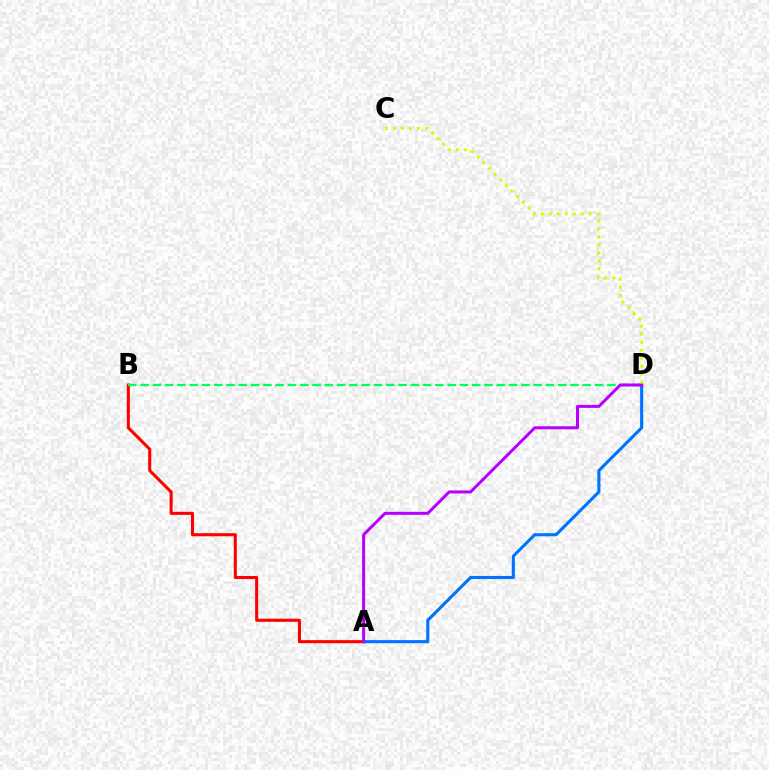{('A', 'B'): [{'color': '#ff0000', 'line_style': 'solid', 'thickness': 2.21}], ('A', 'D'): [{'color': '#0074ff', 'line_style': 'solid', 'thickness': 2.24}, {'color': '#b900ff', 'line_style': 'solid', 'thickness': 2.17}], ('B', 'D'): [{'color': '#00ff5c', 'line_style': 'dashed', 'thickness': 1.67}], ('C', 'D'): [{'color': '#d1ff00', 'line_style': 'dotted', 'thickness': 2.17}]}